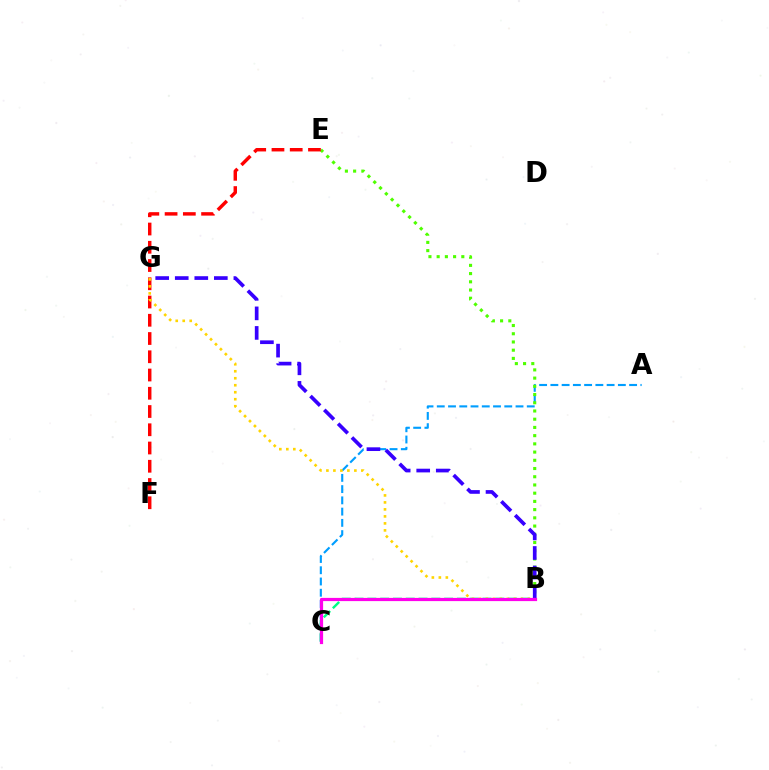{('A', 'C'): [{'color': '#009eff', 'line_style': 'dashed', 'thickness': 1.53}], ('B', 'E'): [{'color': '#4fff00', 'line_style': 'dotted', 'thickness': 2.23}], ('B', 'C'): [{'color': '#00ff86', 'line_style': 'dashed', 'thickness': 1.74}, {'color': '#ff00ed', 'line_style': 'solid', 'thickness': 2.3}], ('E', 'F'): [{'color': '#ff0000', 'line_style': 'dashed', 'thickness': 2.48}], ('B', 'G'): [{'color': '#3700ff', 'line_style': 'dashed', 'thickness': 2.65}, {'color': '#ffd500', 'line_style': 'dotted', 'thickness': 1.9}]}